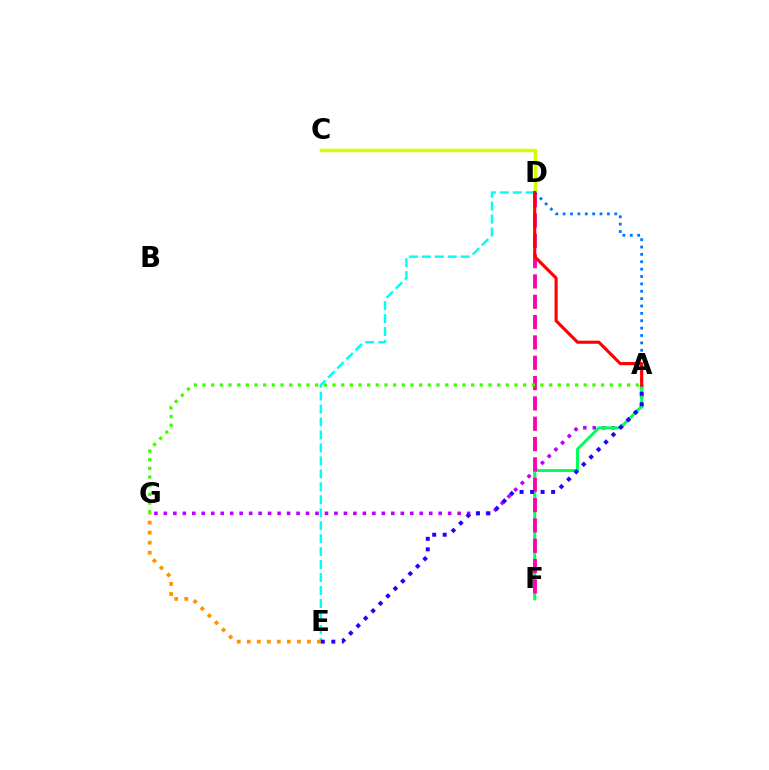{('D', 'E'): [{'color': '#00fff6', 'line_style': 'dashed', 'thickness': 1.76}], ('A', 'G'): [{'color': '#b900ff', 'line_style': 'dotted', 'thickness': 2.57}, {'color': '#3dff00', 'line_style': 'dotted', 'thickness': 2.35}], ('A', 'F'): [{'color': '#00ff5c', 'line_style': 'solid', 'thickness': 2.13}], ('E', 'G'): [{'color': '#ff9400', 'line_style': 'dotted', 'thickness': 2.72}], ('C', 'D'): [{'color': '#d1ff00', 'line_style': 'solid', 'thickness': 2.52}], ('D', 'F'): [{'color': '#ff00ac', 'line_style': 'dashed', 'thickness': 2.76}], ('A', 'D'): [{'color': '#0074ff', 'line_style': 'dotted', 'thickness': 2.0}, {'color': '#ff0000', 'line_style': 'solid', 'thickness': 2.24}], ('A', 'E'): [{'color': '#2500ff', 'line_style': 'dotted', 'thickness': 2.86}]}